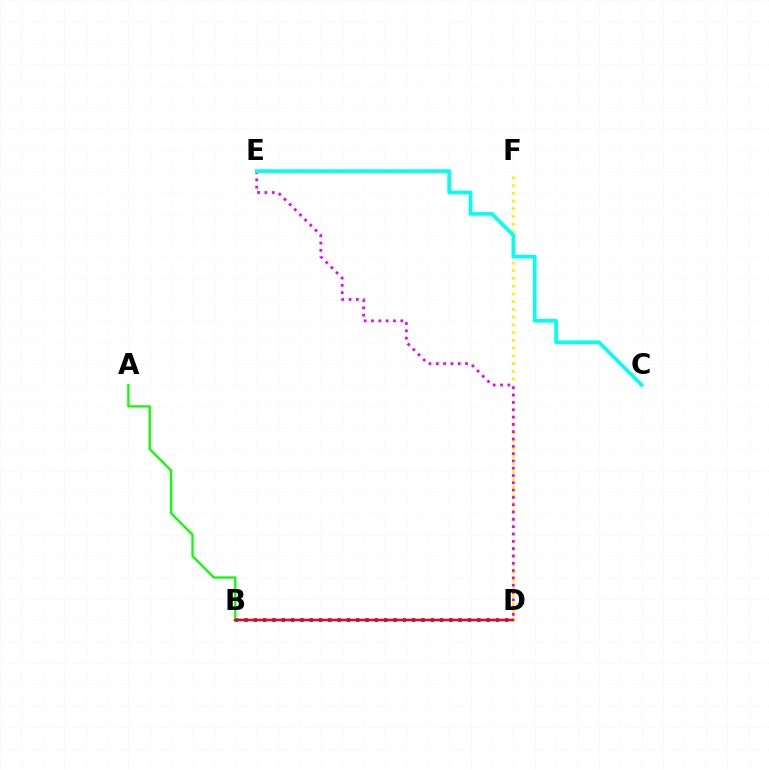{('D', 'F'): [{'color': '#fcf500', 'line_style': 'dotted', 'thickness': 2.1}], ('B', 'D'): [{'color': '#0010ff', 'line_style': 'dotted', 'thickness': 2.53}, {'color': '#ff0000', 'line_style': 'solid', 'thickness': 1.77}], ('D', 'E'): [{'color': '#ee00ff', 'line_style': 'dotted', 'thickness': 1.99}], ('C', 'E'): [{'color': '#00fff6', 'line_style': 'solid', 'thickness': 2.64}], ('A', 'B'): [{'color': '#08ff00', 'line_style': 'solid', 'thickness': 1.63}]}